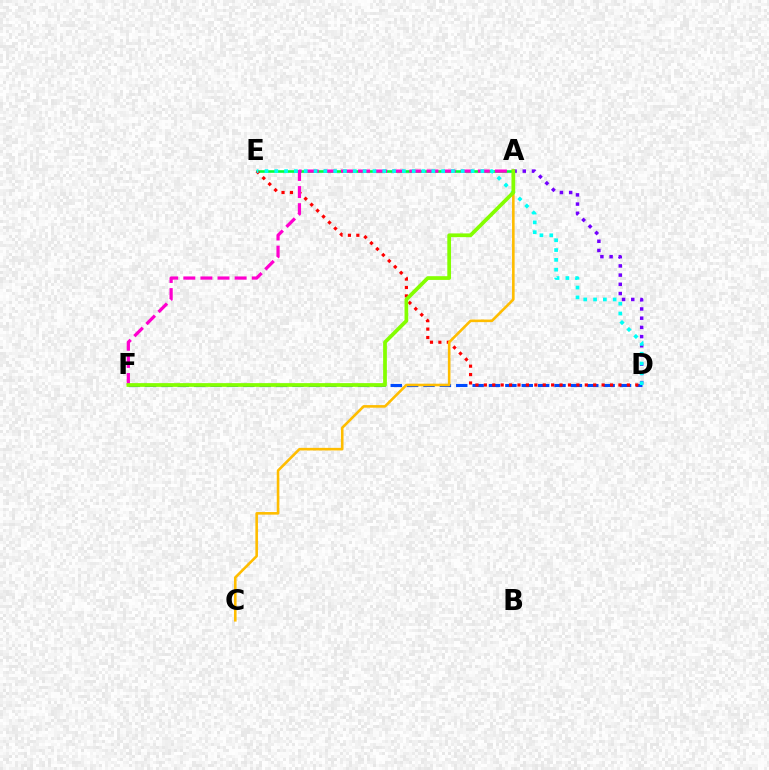{('D', 'F'): [{'color': '#004bff', 'line_style': 'dashed', 'thickness': 2.22}], ('A', 'E'): [{'color': '#00ff39', 'line_style': 'solid', 'thickness': 1.87}], ('A', 'D'): [{'color': '#7200ff', 'line_style': 'dotted', 'thickness': 2.5}], ('D', 'E'): [{'color': '#ff0000', 'line_style': 'dotted', 'thickness': 2.29}, {'color': '#00fff6', 'line_style': 'dotted', 'thickness': 2.67}], ('A', 'C'): [{'color': '#ffbd00', 'line_style': 'solid', 'thickness': 1.87}], ('A', 'F'): [{'color': '#ff00cf', 'line_style': 'dashed', 'thickness': 2.32}, {'color': '#84ff00', 'line_style': 'solid', 'thickness': 2.69}]}